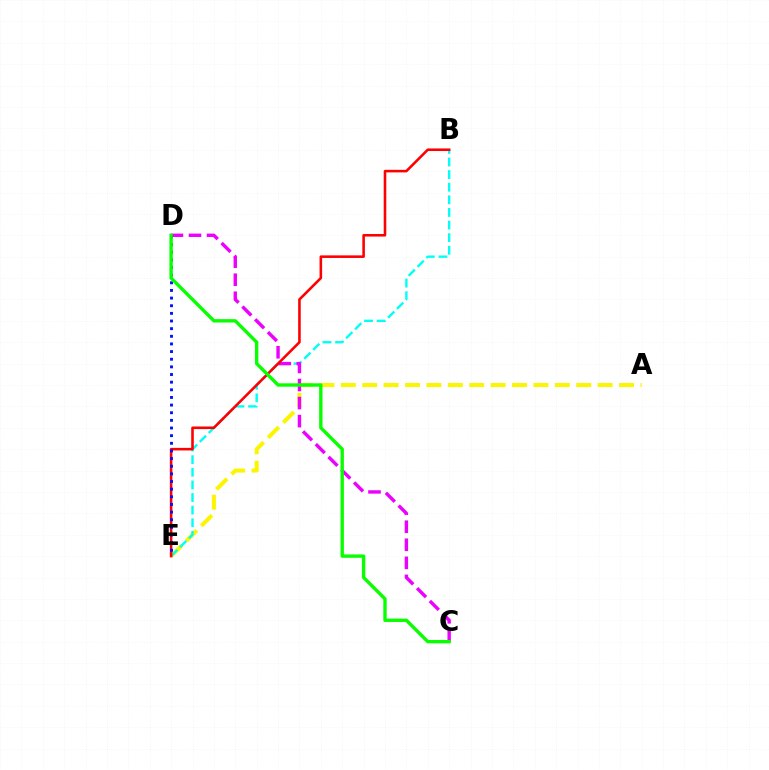{('A', 'E'): [{'color': '#fcf500', 'line_style': 'dashed', 'thickness': 2.91}], ('B', 'E'): [{'color': '#00fff6', 'line_style': 'dashed', 'thickness': 1.71}, {'color': '#ff0000', 'line_style': 'solid', 'thickness': 1.86}], ('C', 'D'): [{'color': '#ee00ff', 'line_style': 'dashed', 'thickness': 2.45}, {'color': '#08ff00', 'line_style': 'solid', 'thickness': 2.42}], ('D', 'E'): [{'color': '#0010ff', 'line_style': 'dotted', 'thickness': 2.08}]}